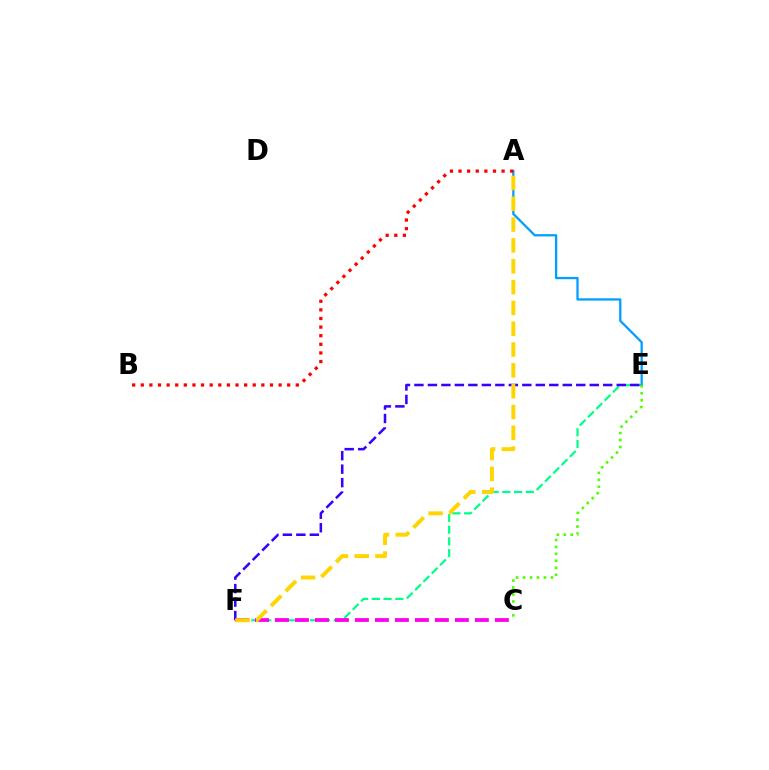{('E', 'F'): [{'color': '#00ff86', 'line_style': 'dashed', 'thickness': 1.6}, {'color': '#3700ff', 'line_style': 'dashed', 'thickness': 1.83}], ('A', 'E'): [{'color': '#009eff', 'line_style': 'solid', 'thickness': 1.64}], ('C', 'E'): [{'color': '#4fff00', 'line_style': 'dotted', 'thickness': 1.89}], ('A', 'B'): [{'color': '#ff0000', 'line_style': 'dotted', 'thickness': 2.34}], ('C', 'F'): [{'color': '#ff00ed', 'line_style': 'dashed', 'thickness': 2.72}], ('A', 'F'): [{'color': '#ffd500', 'line_style': 'dashed', 'thickness': 2.83}]}